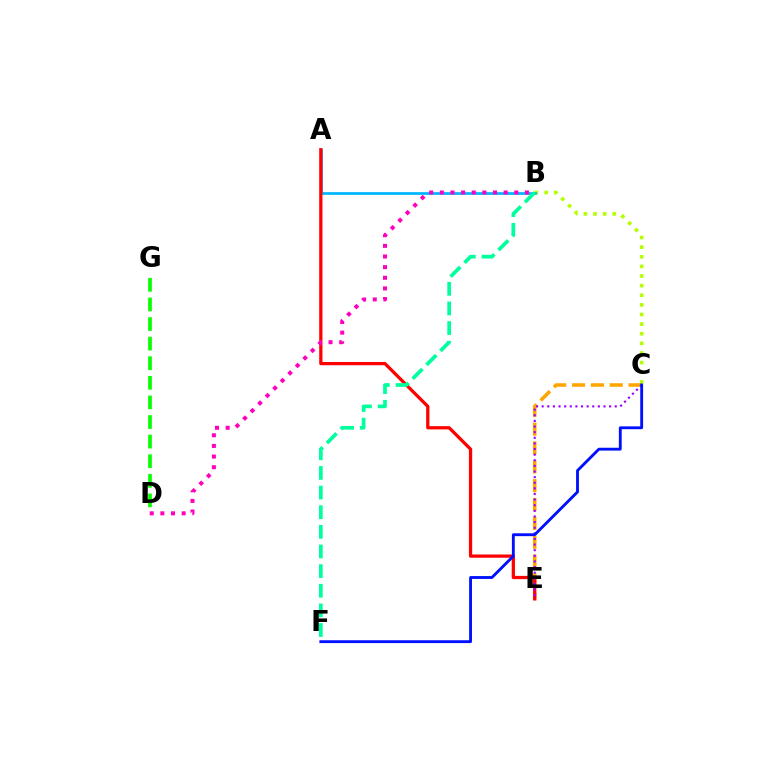{('B', 'C'): [{'color': '#b3ff00', 'line_style': 'dotted', 'thickness': 2.61}], ('A', 'B'): [{'color': '#00b5ff', 'line_style': 'solid', 'thickness': 1.95}], ('C', 'E'): [{'color': '#ffa500', 'line_style': 'dashed', 'thickness': 2.56}, {'color': '#9b00ff', 'line_style': 'dotted', 'thickness': 1.53}], ('A', 'E'): [{'color': '#ff0000', 'line_style': 'solid', 'thickness': 2.34}], ('B', 'D'): [{'color': '#ff00bd', 'line_style': 'dotted', 'thickness': 2.89}], ('D', 'G'): [{'color': '#08ff00', 'line_style': 'dashed', 'thickness': 2.66}], ('C', 'F'): [{'color': '#0010ff', 'line_style': 'solid', 'thickness': 2.05}], ('B', 'F'): [{'color': '#00ff9d', 'line_style': 'dashed', 'thickness': 2.67}]}